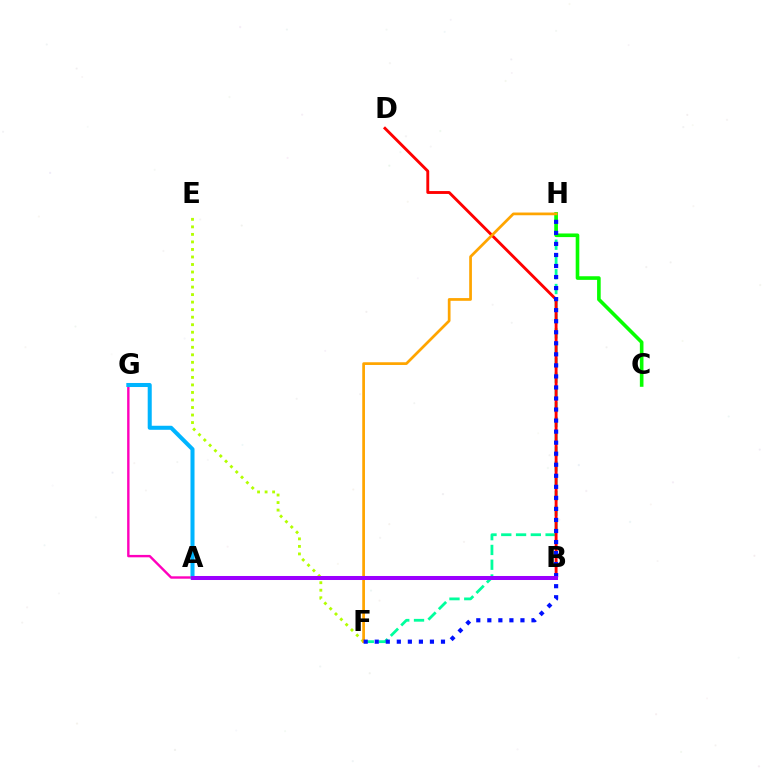{('F', 'H'): [{'color': '#00ff9d', 'line_style': 'dashed', 'thickness': 2.01}, {'color': '#ffa500', 'line_style': 'solid', 'thickness': 1.96}, {'color': '#0010ff', 'line_style': 'dotted', 'thickness': 3.0}], ('A', 'G'): [{'color': '#ff00bd', 'line_style': 'solid', 'thickness': 1.73}, {'color': '#00b5ff', 'line_style': 'solid', 'thickness': 2.91}], ('E', 'F'): [{'color': '#b3ff00', 'line_style': 'dotted', 'thickness': 2.05}], ('B', 'D'): [{'color': '#ff0000', 'line_style': 'solid', 'thickness': 2.07}], ('C', 'H'): [{'color': '#08ff00', 'line_style': 'solid', 'thickness': 2.6}], ('A', 'B'): [{'color': '#9b00ff', 'line_style': 'solid', 'thickness': 2.89}]}